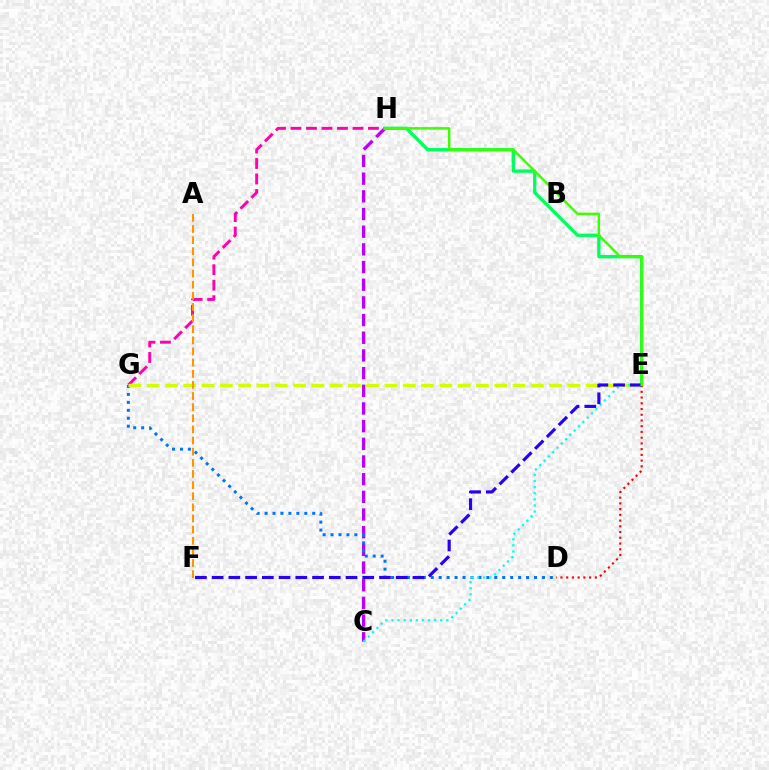{('C', 'H'): [{'color': '#b900ff', 'line_style': 'dashed', 'thickness': 2.4}], ('G', 'H'): [{'color': '#ff00ac', 'line_style': 'dashed', 'thickness': 2.1}], ('D', 'G'): [{'color': '#0074ff', 'line_style': 'dotted', 'thickness': 2.16}], ('E', 'H'): [{'color': '#00ff5c', 'line_style': 'solid', 'thickness': 2.41}, {'color': '#3dff00', 'line_style': 'solid', 'thickness': 1.76}], ('E', 'G'): [{'color': '#d1ff00', 'line_style': 'dashed', 'thickness': 2.48}], ('C', 'E'): [{'color': '#00fff6', 'line_style': 'dotted', 'thickness': 1.66}], ('A', 'F'): [{'color': '#ff9400', 'line_style': 'dashed', 'thickness': 1.51}], ('D', 'E'): [{'color': '#ff0000', 'line_style': 'dotted', 'thickness': 1.56}], ('E', 'F'): [{'color': '#2500ff', 'line_style': 'dashed', 'thickness': 2.27}]}